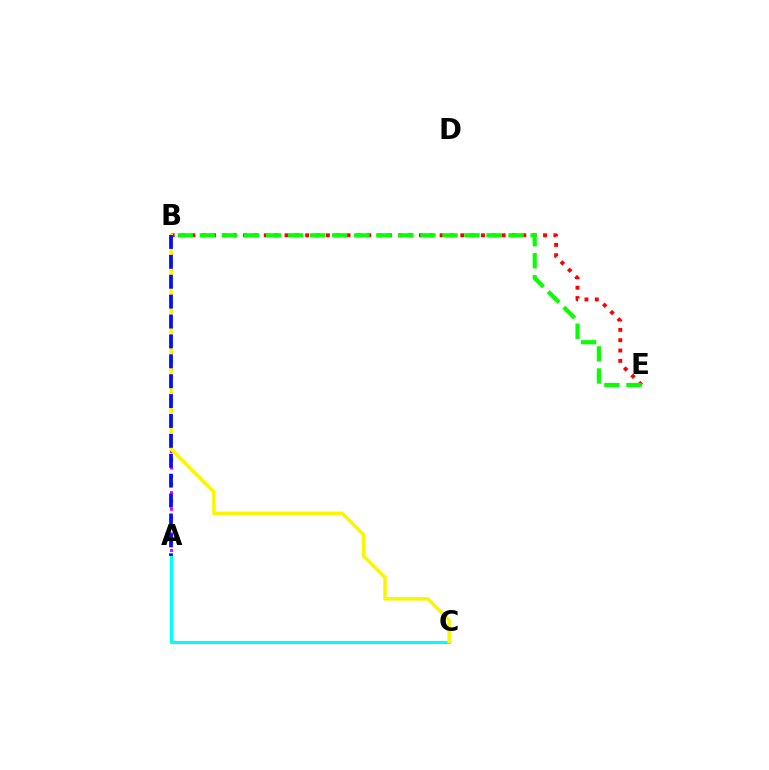{('B', 'E'): [{'color': '#ff0000', 'line_style': 'dotted', 'thickness': 2.81}, {'color': '#08ff00', 'line_style': 'dashed', 'thickness': 3.0}], ('A', 'C'): [{'color': '#00fff6', 'line_style': 'solid', 'thickness': 2.19}], ('A', 'B'): [{'color': '#ee00ff', 'line_style': 'dotted', 'thickness': 2.24}, {'color': '#0010ff', 'line_style': 'dashed', 'thickness': 2.7}], ('B', 'C'): [{'color': '#fcf500', 'line_style': 'solid', 'thickness': 2.51}]}